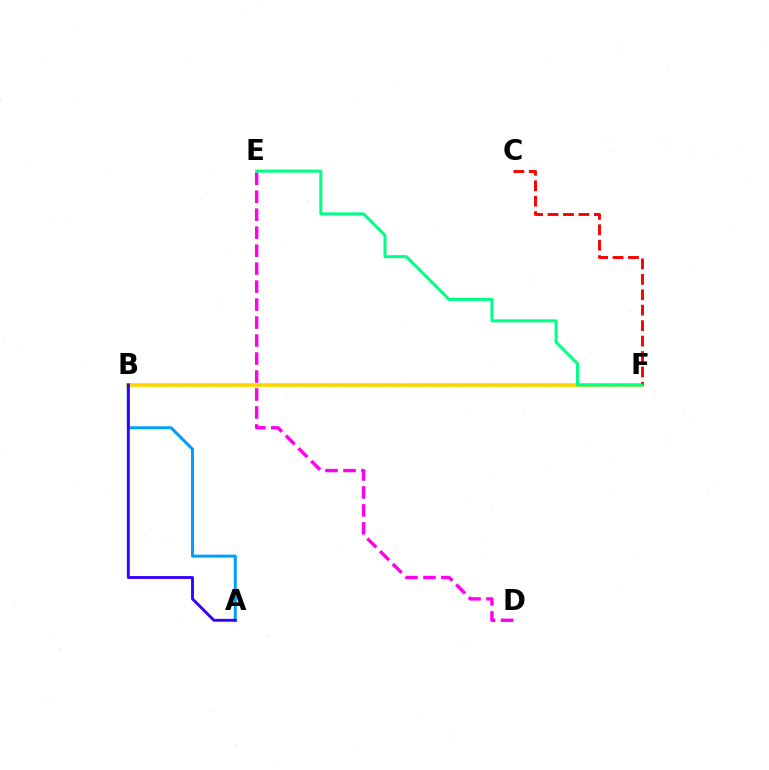{('B', 'F'): [{'color': '#4fff00', 'line_style': 'dashed', 'thickness': 1.73}, {'color': '#ffd500', 'line_style': 'solid', 'thickness': 2.61}], ('D', 'E'): [{'color': '#ff00ed', 'line_style': 'dashed', 'thickness': 2.44}], ('C', 'F'): [{'color': '#ff0000', 'line_style': 'dashed', 'thickness': 2.1}], ('A', 'B'): [{'color': '#009eff', 'line_style': 'solid', 'thickness': 2.16}, {'color': '#3700ff', 'line_style': 'solid', 'thickness': 2.07}], ('E', 'F'): [{'color': '#00ff86', 'line_style': 'solid', 'thickness': 2.17}]}